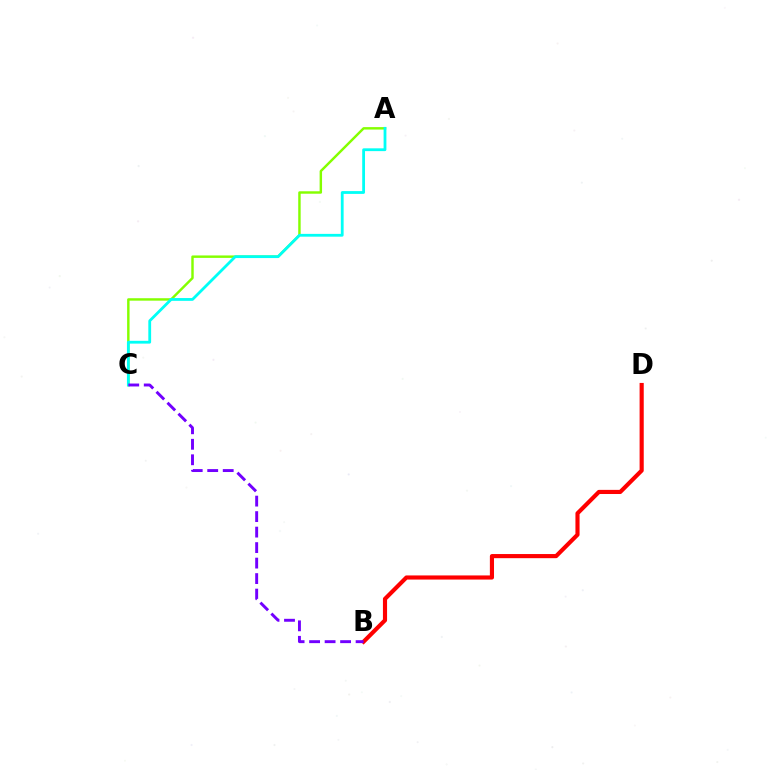{('A', 'C'): [{'color': '#84ff00', 'line_style': 'solid', 'thickness': 1.76}, {'color': '#00fff6', 'line_style': 'solid', 'thickness': 2.01}], ('B', 'D'): [{'color': '#ff0000', 'line_style': 'solid', 'thickness': 2.98}], ('B', 'C'): [{'color': '#7200ff', 'line_style': 'dashed', 'thickness': 2.11}]}